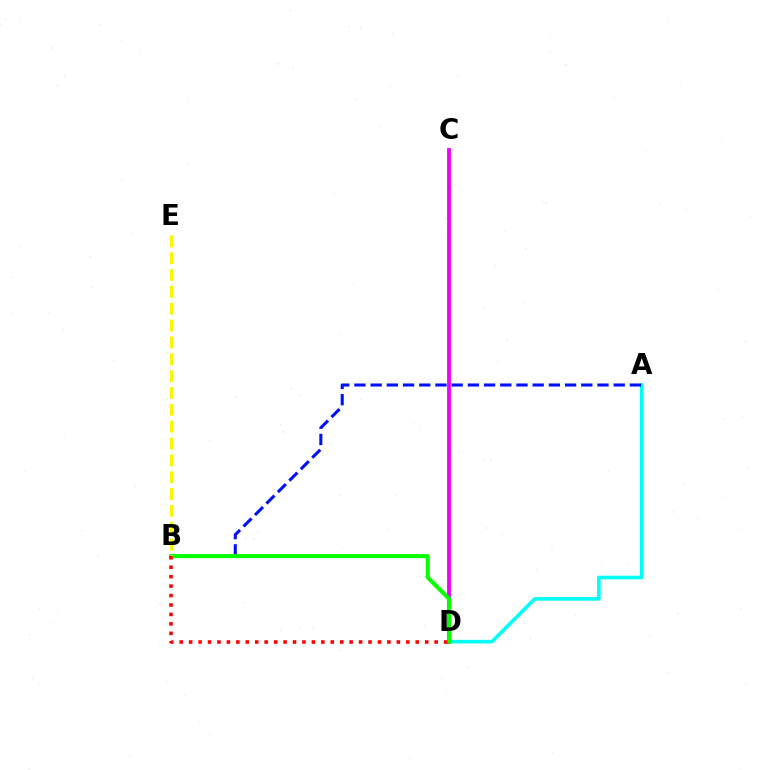{('A', 'D'): [{'color': '#00fff6', 'line_style': 'solid', 'thickness': 2.6}], ('C', 'D'): [{'color': '#ee00ff', 'line_style': 'solid', 'thickness': 2.74}], ('A', 'B'): [{'color': '#0010ff', 'line_style': 'dashed', 'thickness': 2.2}], ('B', 'D'): [{'color': '#08ff00', 'line_style': 'solid', 'thickness': 2.93}, {'color': '#ff0000', 'line_style': 'dotted', 'thickness': 2.57}], ('B', 'E'): [{'color': '#fcf500', 'line_style': 'dashed', 'thickness': 2.29}]}